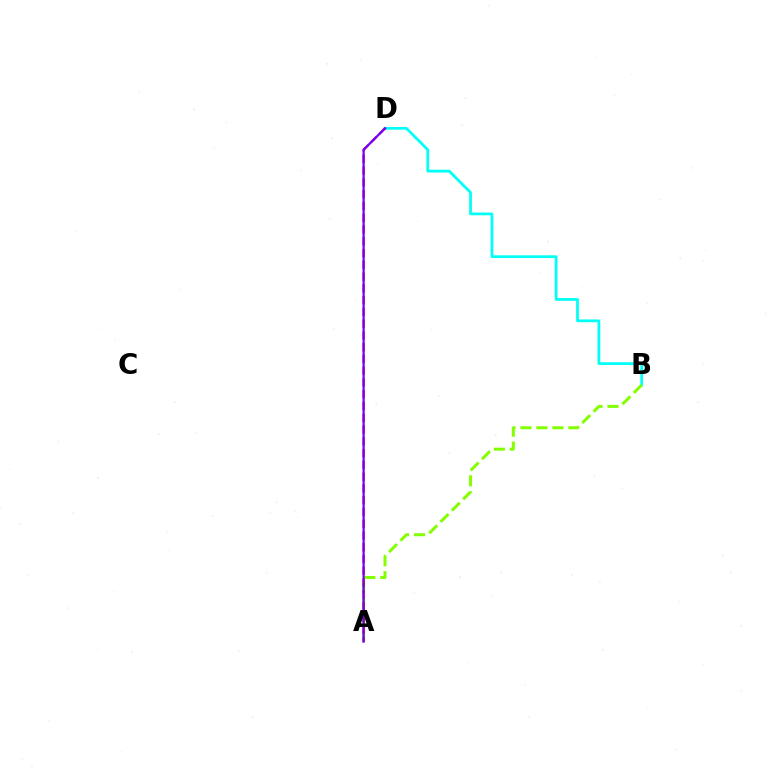{('B', 'D'): [{'color': '#00fff6', 'line_style': 'solid', 'thickness': 1.98}], ('A', 'B'): [{'color': '#84ff00', 'line_style': 'dashed', 'thickness': 2.17}], ('A', 'D'): [{'color': '#ff0000', 'line_style': 'dashed', 'thickness': 1.6}, {'color': '#7200ff', 'line_style': 'solid', 'thickness': 1.6}]}